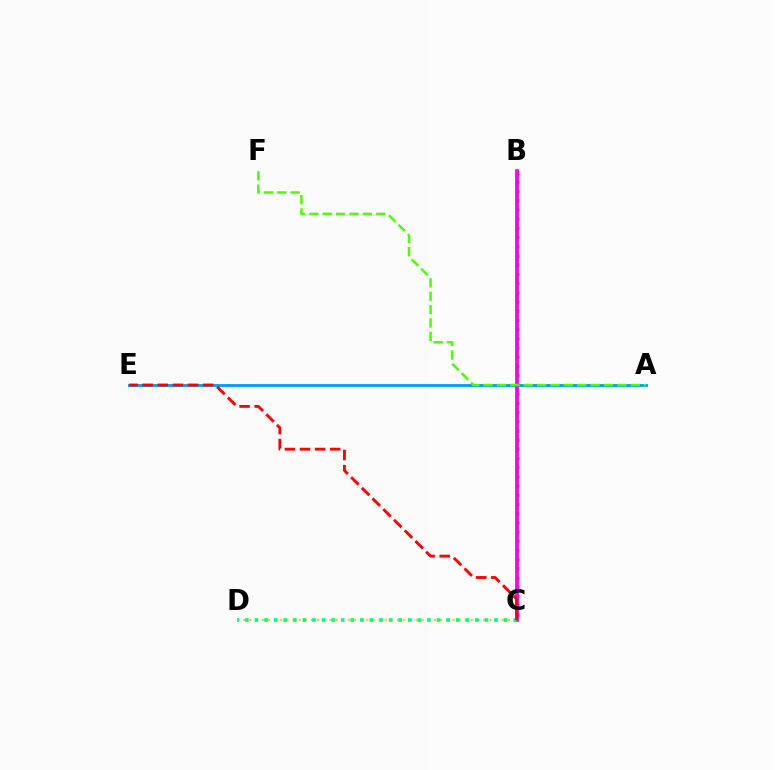{('C', 'D'): [{'color': '#ffd500', 'line_style': 'dotted', 'thickness': 1.67}, {'color': '#00ff86', 'line_style': 'dotted', 'thickness': 2.6}], ('B', 'C'): [{'color': '#3700ff', 'line_style': 'dotted', 'thickness': 2.5}, {'color': '#ff00ed', 'line_style': 'solid', 'thickness': 2.7}], ('A', 'E'): [{'color': '#009eff', 'line_style': 'solid', 'thickness': 2.05}], ('A', 'F'): [{'color': '#4fff00', 'line_style': 'dashed', 'thickness': 1.82}], ('C', 'E'): [{'color': '#ff0000', 'line_style': 'dashed', 'thickness': 2.05}]}